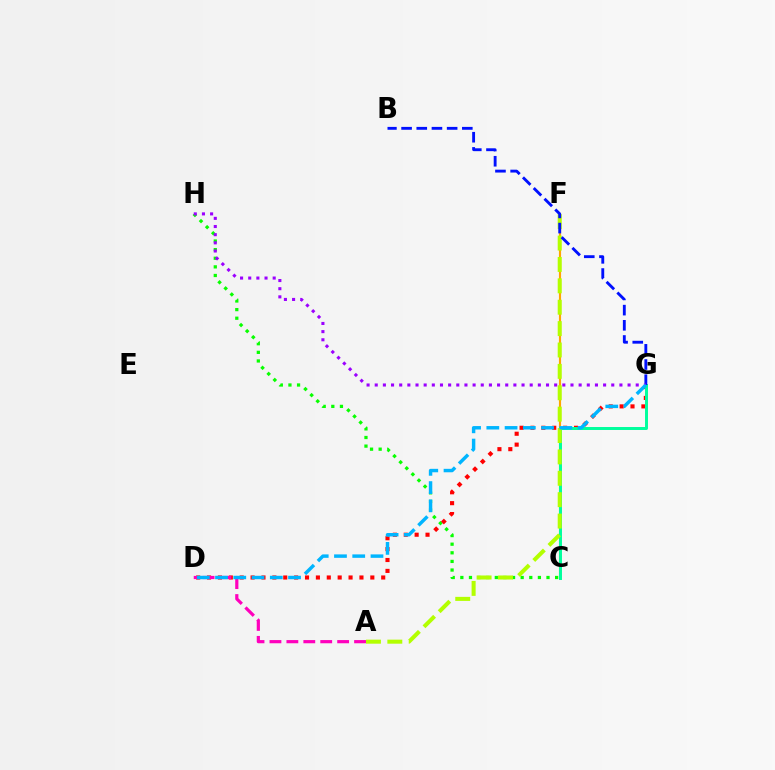{('C', 'H'): [{'color': '#08ff00', 'line_style': 'dotted', 'thickness': 2.34}], ('C', 'F'): [{'color': '#ffa500', 'line_style': 'solid', 'thickness': 1.54}], ('D', 'G'): [{'color': '#ff0000', 'line_style': 'dotted', 'thickness': 2.96}, {'color': '#00b5ff', 'line_style': 'dashed', 'thickness': 2.48}], ('A', 'D'): [{'color': '#ff00bd', 'line_style': 'dashed', 'thickness': 2.3}], ('C', 'G'): [{'color': '#00ff9d', 'line_style': 'solid', 'thickness': 2.13}], ('A', 'F'): [{'color': '#b3ff00', 'line_style': 'dashed', 'thickness': 2.91}], ('B', 'G'): [{'color': '#0010ff', 'line_style': 'dashed', 'thickness': 2.06}], ('G', 'H'): [{'color': '#9b00ff', 'line_style': 'dotted', 'thickness': 2.22}]}